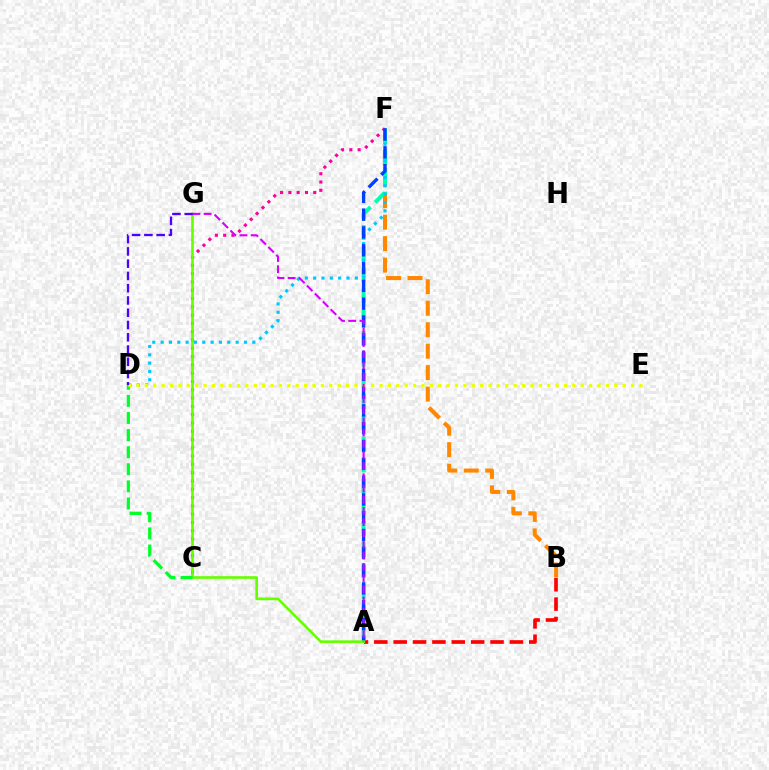{('A', 'B'): [{'color': '#ff0000', 'line_style': 'dashed', 'thickness': 2.63}], ('B', 'F'): [{'color': '#ff8800', 'line_style': 'dashed', 'thickness': 2.92}], ('A', 'F'): [{'color': '#00ffaf', 'line_style': 'dashed', 'thickness': 2.87}, {'color': '#003fff', 'line_style': 'dashed', 'thickness': 2.42}], ('D', 'F'): [{'color': '#00c7ff', 'line_style': 'dotted', 'thickness': 2.26}], ('C', 'F'): [{'color': '#ff00a0', 'line_style': 'dotted', 'thickness': 2.25}], ('A', 'G'): [{'color': '#66ff00', 'line_style': 'solid', 'thickness': 1.91}, {'color': '#d600ff', 'line_style': 'dashed', 'thickness': 1.52}], ('C', 'D'): [{'color': '#00ff27', 'line_style': 'dashed', 'thickness': 2.32}], ('D', 'E'): [{'color': '#eeff00', 'line_style': 'dotted', 'thickness': 2.28}], ('D', 'G'): [{'color': '#4f00ff', 'line_style': 'dashed', 'thickness': 1.67}]}